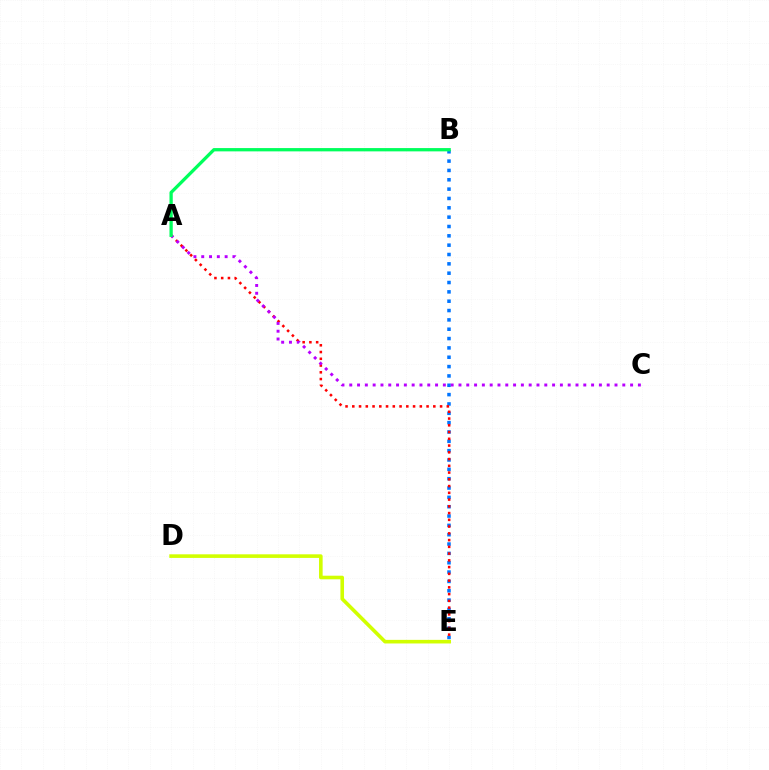{('B', 'E'): [{'color': '#0074ff', 'line_style': 'dotted', 'thickness': 2.54}], ('A', 'E'): [{'color': '#ff0000', 'line_style': 'dotted', 'thickness': 1.83}], ('D', 'E'): [{'color': '#d1ff00', 'line_style': 'solid', 'thickness': 2.59}], ('A', 'C'): [{'color': '#b900ff', 'line_style': 'dotted', 'thickness': 2.12}], ('A', 'B'): [{'color': '#00ff5c', 'line_style': 'solid', 'thickness': 2.37}]}